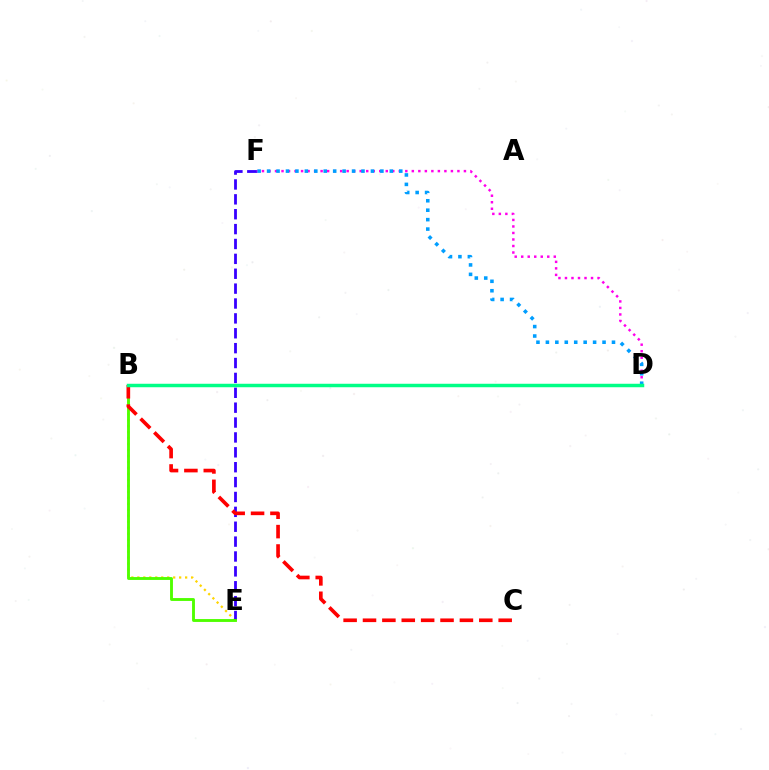{('B', 'E'): [{'color': '#ffd500', 'line_style': 'dotted', 'thickness': 1.62}, {'color': '#4fff00', 'line_style': 'solid', 'thickness': 2.07}], ('E', 'F'): [{'color': '#3700ff', 'line_style': 'dashed', 'thickness': 2.02}], ('D', 'F'): [{'color': '#ff00ed', 'line_style': 'dotted', 'thickness': 1.77}, {'color': '#009eff', 'line_style': 'dotted', 'thickness': 2.57}], ('B', 'C'): [{'color': '#ff0000', 'line_style': 'dashed', 'thickness': 2.63}], ('B', 'D'): [{'color': '#00ff86', 'line_style': 'solid', 'thickness': 2.51}]}